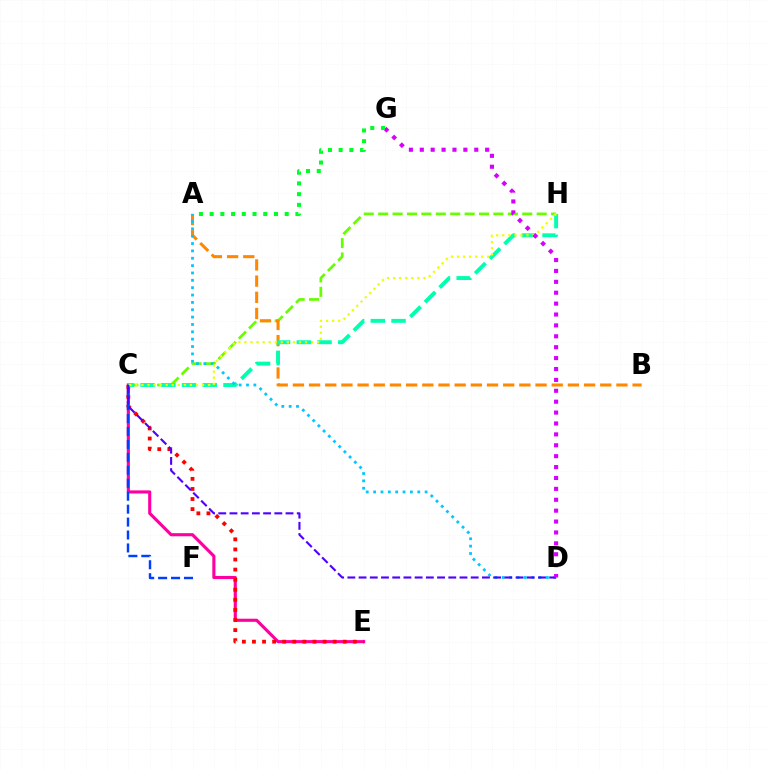{('C', 'H'): [{'color': '#66ff00', 'line_style': 'dashed', 'thickness': 1.96}, {'color': '#00ffaf', 'line_style': 'dashed', 'thickness': 2.81}, {'color': '#eeff00', 'line_style': 'dotted', 'thickness': 1.65}], ('C', 'E'): [{'color': '#ff00a0', 'line_style': 'solid', 'thickness': 2.25}, {'color': '#ff0000', 'line_style': 'dotted', 'thickness': 2.74}], ('A', 'B'): [{'color': '#ff8800', 'line_style': 'dashed', 'thickness': 2.2}], ('C', 'F'): [{'color': '#003fff', 'line_style': 'dashed', 'thickness': 1.76}], ('A', 'D'): [{'color': '#00c7ff', 'line_style': 'dotted', 'thickness': 2.0}], ('C', 'D'): [{'color': '#4f00ff', 'line_style': 'dashed', 'thickness': 1.52}], ('D', 'G'): [{'color': '#d600ff', 'line_style': 'dotted', 'thickness': 2.96}], ('A', 'G'): [{'color': '#00ff27', 'line_style': 'dotted', 'thickness': 2.91}]}